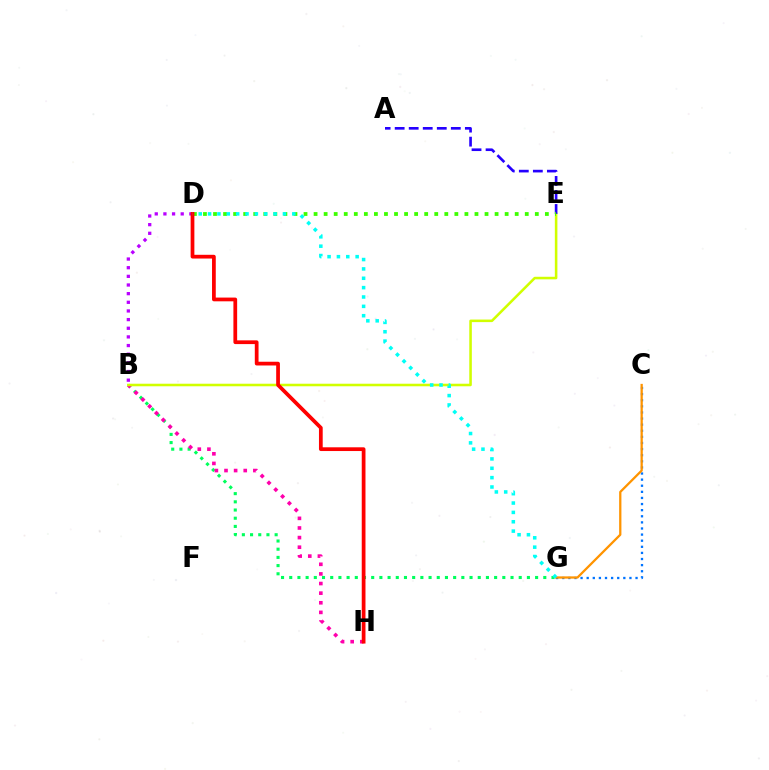{('B', 'G'): [{'color': '#00ff5c', 'line_style': 'dotted', 'thickness': 2.23}], ('C', 'G'): [{'color': '#0074ff', 'line_style': 'dotted', 'thickness': 1.66}, {'color': '#ff9400', 'line_style': 'solid', 'thickness': 1.64}], ('B', 'H'): [{'color': '#ff00ac', 'line_style': 'dotted', 'thickness': 2.61}], ('B', 'E'): [{'color': '#d1ff00', 'line_style': 'solid', 'thickness': 1.84}], ('A', 'E'): [{'color': '#2500ff', 'line_style': 'dashed', 'thickness': 1.91}], ('D', 'E'): [{'color': '#3dff00', 'line_style': 'dotted', 'thickness': 2.73}], ('B', 'D'): [{'color': '#b900ff', 'line_style': 'dotted', 'thickness': 2.35}], ('D', 'H'): [{'color': '#ff0000', 'line_style': 'solid', 'thickness': 2.69}], ('D', 'G'): [{'color': '#00fff6', 'line_style': 'dotted', 'thickness': 2.54}]}